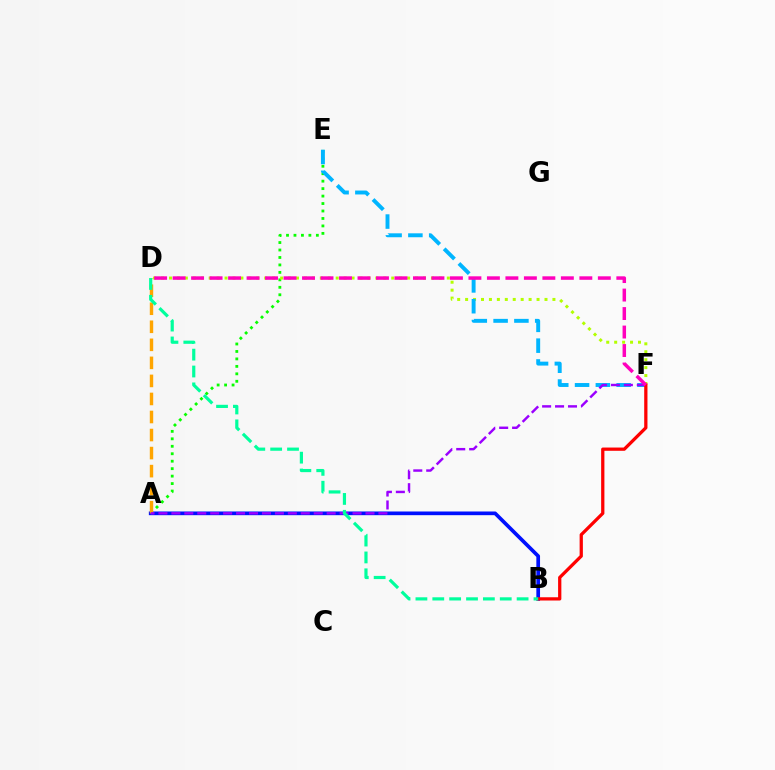{('A', 'E'): [{'color': '#08ff00', 'line_style': 'dotted', 'thickness': 2.03}], ('D', 'F'): [{'color': '#b3ff00', 'line_style': 'dotted', 'thickness': 2.16}, {'color': '#ff00bd', 'line_style': 'dashed', 'thickness': 2.51}], ('A', 'B'): [{'color': '#0010ff', 'line_style': 'solid', 'thickness': 2.65}], ('A', 'D'): [{'color': '#ffa500', 'line_style': 'dashed', 'thickness': 2.45}], ('E', 'F'): [{'color': '#00b5ff', 'line_style': 'dashed', 'thickness': 2.83}], ('A', 'F'): [{'color': '#9b00ff', 'line_style': 'dashed', 'thickness': 1.76}], ('B', 'F'): [{'color': '#ff0000', 'line_style': 'solid', 'thickness': 2.34}], ('B', 'D'): [{'color': '#00ff9d', 'line_style': 'dashed', 'thickness': 2.29}]}